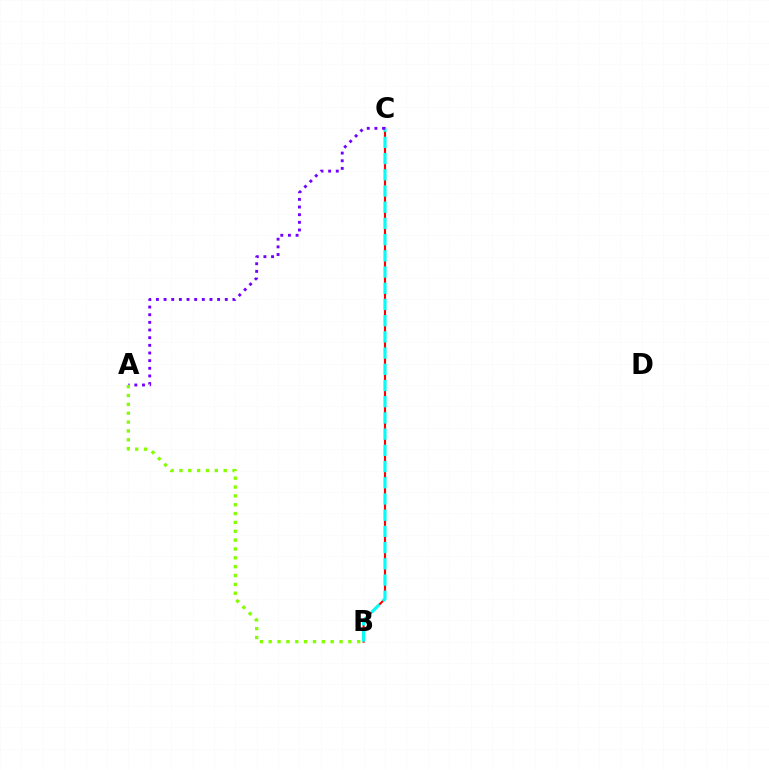{('B', 'C'): [{'color': '#ff0000', 'line_style': 'solid', 'thickness': 1.53}, {'color': '#00fff6', 'line_style': 'dashed', 'thickness': 2.2}], ('A', 'C'): [{'color': '#7200ff', 'line_style': 'dotted', 'thickness': 2.08}], ('A', 'B'): [{'color': '#84ff00', 'line_style': 'dotted', 'thickness': 2.41}]}